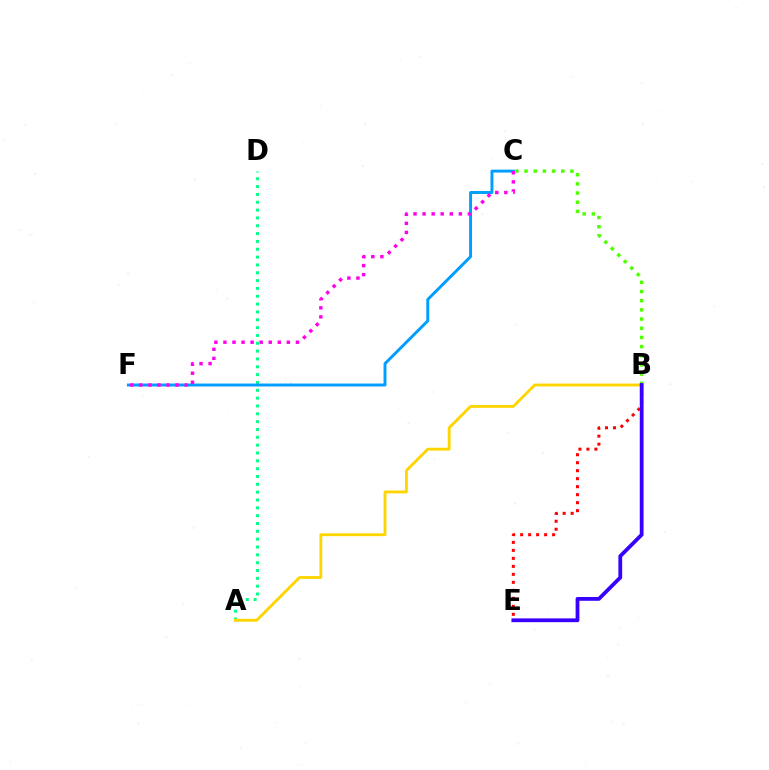{('B', 'E'): [{'color': '#ff0000', 'line_style': 'dotted', 'thickness': 2.17}, {'color': '#3700ff', 'line_style': 'solid', 'thickness': 2.73}], ('A', 'D'): [{'color': '#00ff86', 'line_style': 'dotted', 'thickness': 2.13}], ('A', 'B'): [{'color': '#ffd500', 'line_style': 'solid', 'thickness': 2.04}], ('B', 'C'): [{'color': '#4fff00', 'line_style': 'dotted', 'thickness': 2.49}], ('C', 'F'): [{'color': '#009eff', 'line_style': 'solid', 'thickness': 2.11}, {'color': '#ff00ed', 'line_style': 'dotted', 'thickness': 2.46}]}